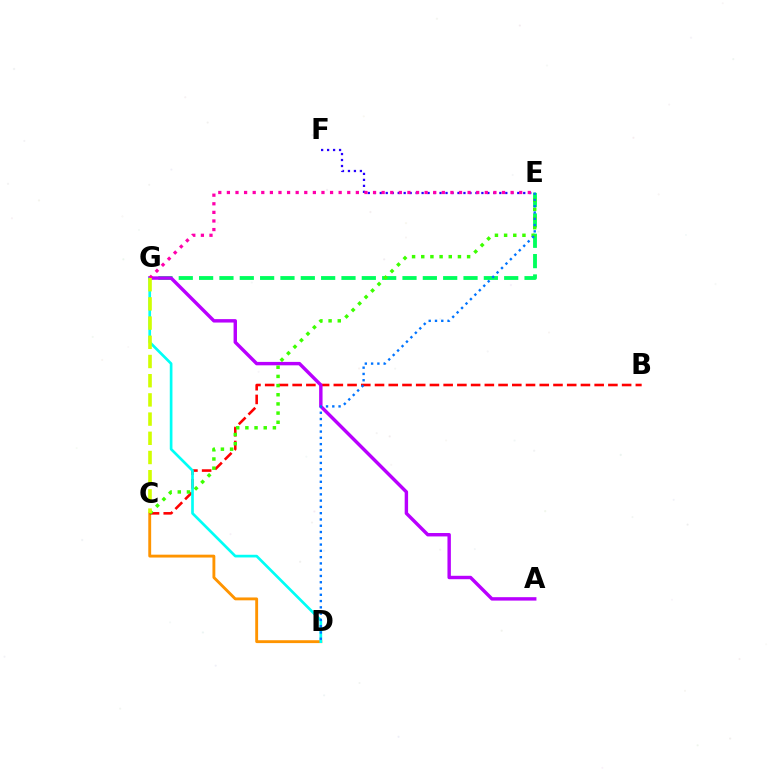{('C', 'D'): [{'color': '#ff9400', 'line_style': 'solid', 'thickness': 2.07}], ('B', 'C'): [{'color': '#ff0000', 'line_style': 'dashed', 'thickness': 1.86}], ('E', 'G'): [{'color': '#00ff5c', 'line_style': 'dashed', 'thickness': 2.76}, {'color': '#ff00ac', 'line_style': 'dotted', 'thickness': 2.34}], ('E', 'F'): [{'color': '#2500ff', 'line_style': 'dotted', 'thickness': 1.62}], ('A', 'G'): [{'color': '#b900ff', 'line_style': 'solid', 'thickness': 2.46}], ('C', 'E'): [{'color': '#3dff00', 'line_style': 'dotted', 'thickness': 2.49}], ('D', 'G'): [{'color': '#00fff6', 'line_style': 'solid', 'thickness': 1.93}], ('D', 'E'): [{'color': '#0074ff', 'line_style': 'dotted', 'thickness': 1.71}], ('C', 'G'): [{'color': '#d1ff00', 'line_style': 'dashed', 'thickness': 2.61}]}